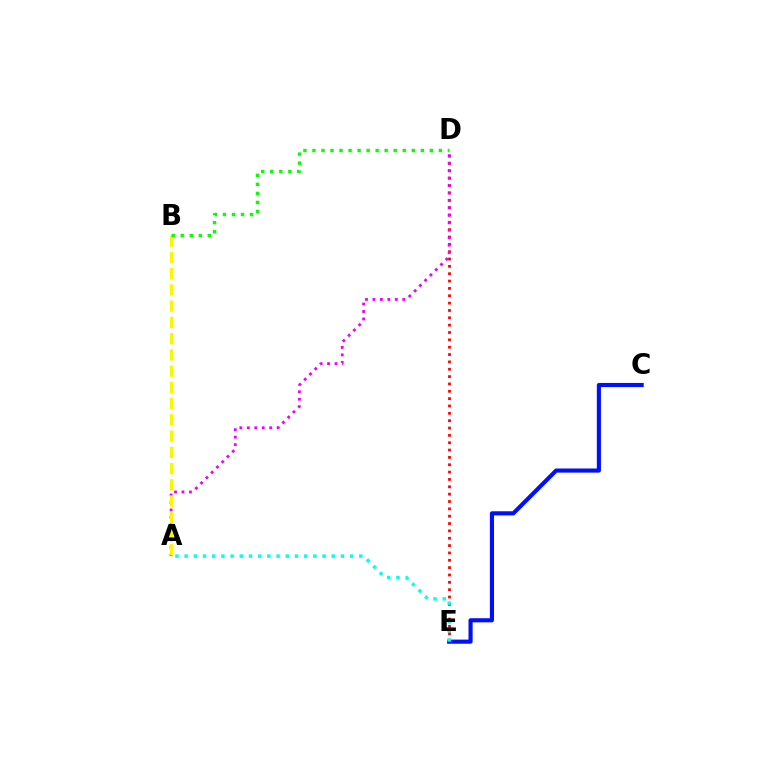{('D', 'E'): [{'color': '#ff0000', 'line_style': 'dotted', 'thickness': 2.0}], ('A', 'D'): [{'color': '#ee00ff', 'line_style': 'dotted', 'thickness': 2.03}], ('C', 'E'): [{'color': '#0010ff', 'line_style': 'solid', 'thickness': 2.97}], ('A', 'B'): [{'color': '#fcf500', 'line_style': 'dashed', 'thickness': 2.21}], ('A', 'E'): [{'color': '#00fff6', 'line_style': 'dotted', 'thickness': 2.5}], ('B', 'D'): [{'color': '#08ff00', 'line_style': 'dotted', 'thickness': 2.45}]}